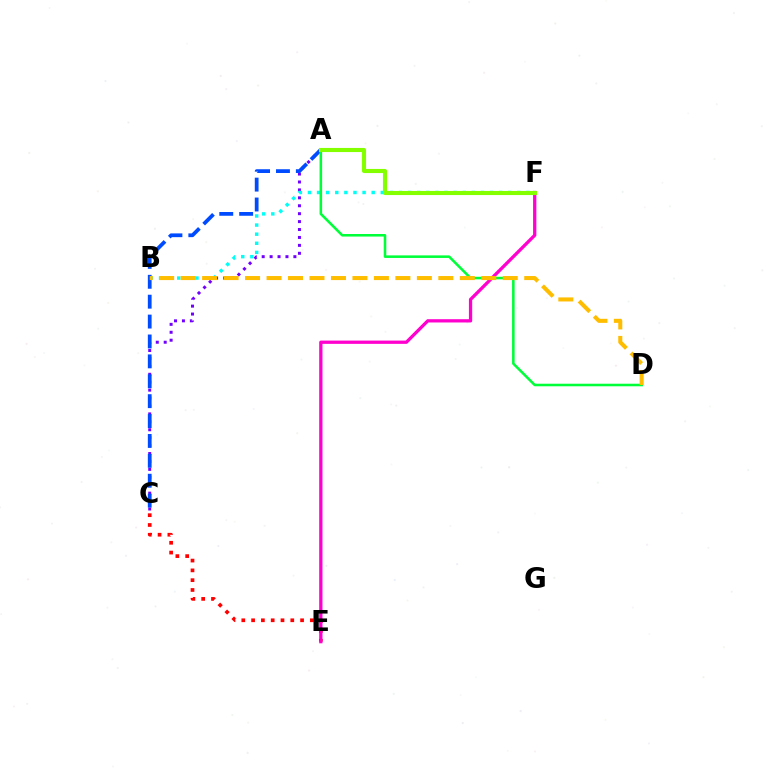{('A', 'C'): [{'color': '#7200ff', 'line_style': 'dotted', 'thickness': 2.15}, {'color': '#004bff', 'line_style': 'dashed', 'thickness': 2.7}], ('C', 'E'): [{'color': '#ff0000', 'line_style': 'dotted', 'thickness': 2.66}], ('E', 'F'): [{'color': '#ff00cf', 'line_style': 'solid', 'thickness': 2.36}], ('B', 'F'): [{'color': '#00fff6', 'line_style': 'dotted', 'thickness': 2.47}], ('A', 'D'): [{'color': '#00ff39', 'line_style': 'solid', 'thickness': 1.84}], ('A', 'F'): [{'color': '#84ff00', 'line_style': 'solid', 'thickness': 2.95}], ('B', 'D'): [{'color': '#ffbd00', 'line_style': 'dashed', 'thickness': 2.92}]}